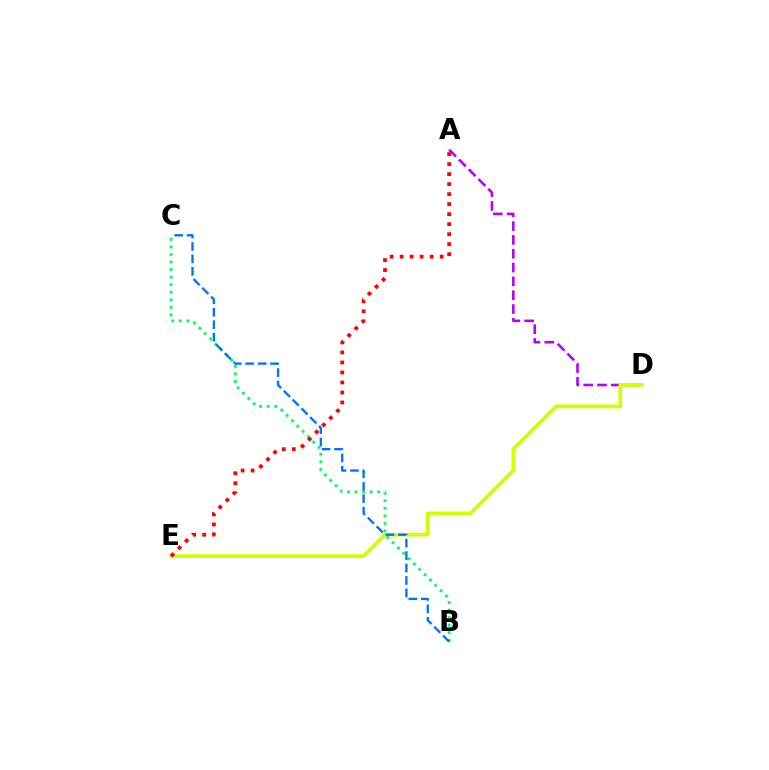{('A', 'D'): [{'color': '#b900ff', 'line_style': 'dashed', 'thickness': 1.88}], ('D', 'E'): [{'color': '#d1ff00', 'line_style': 'solid', 'thickness': 2.67}], ('B', 'C'): [{'color': '#00ff5c', 'line_style': 'dotted', 'thickness': 2.05}, {'color': '#0074ff', 'line_style': 'dashed', 'thickness': 1.69}], ('A', 'E'): [{'color': '#ff0000', 'line_style': 'dotted', 'thickness': 2.72}]}